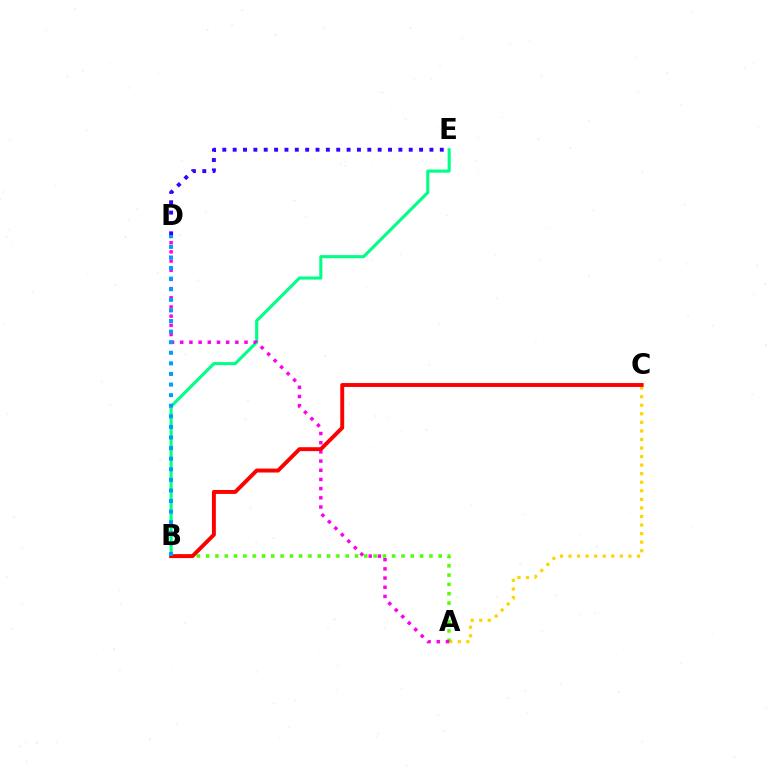{('D', 'E'): [{'color': '#3700ff', 'line_style': 'dotted', 'thickness': 2.81}], ('A', 'C'): [{'color': '#ffd500', 'line_style': 'dotted', 'thickness': 2.33}], ('B', 'E'): [{'color': '#00ff86', 'line_style': 'solid', 'thickness': 2.23}], ('A', 'B'): [{'color': '#4fff00', 'line_style': 'dotted', 'thickness': 2.53}], ('A', 'D'): [{'color': '#ff00ed', 'line_style': 'dotted', 'thickness': 2.49}], ('B', 'C'): [{'color': '#ff0000', 'line_style': 'solid', 'thickness': 2.82}], ('B', 'D'): [{'color': '#009eff', 'line_style': 'dotted', 'thickness': 2.88}]}